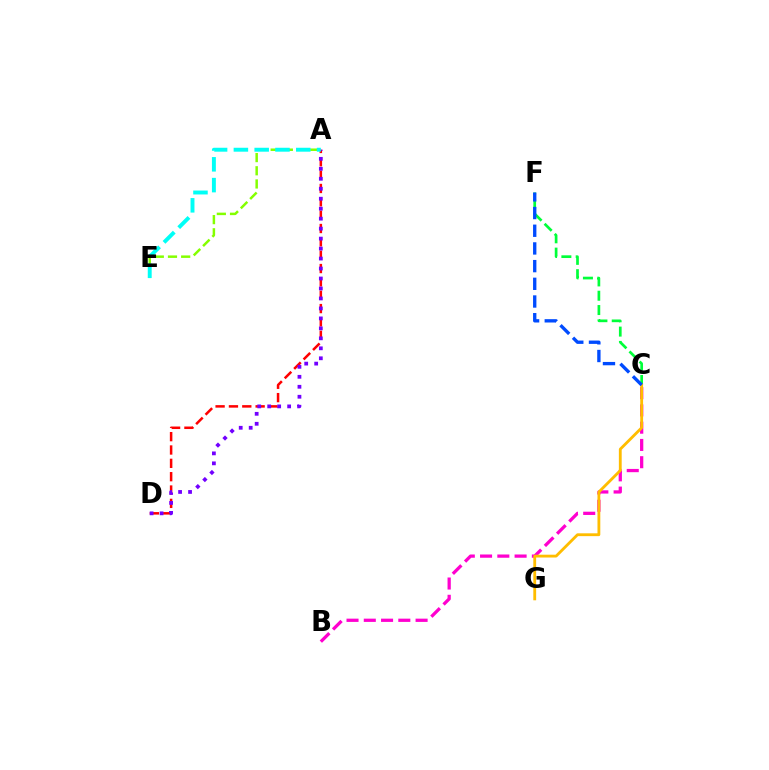{('B', 'C'): [{'color': '#ff00cf', 'line_style': 'dashed', 'thickness': 2.35}], ('A', 'D'): [{'color': '#ff0000', 'line_style': 'dashed', 'thickness': 1.81}, {'color': '#7200ff', 'line_style': 'dotted', 'thickness': 2.71}], ('A', 'E'): [{'color': '#84ff00', 'line_style': 'dashed', 'thickness': 1.79}, {'color': '#00fff6', 'line_style': 'dashed', 'thickness': 2.83}], ('C', 'F'): [{'color': '#00ff39', 'line_style': 'dashed', 'thickness': 1.94}, {'color': '#004bff', 'line_style': 'dashed', 'thickness': 2.4}], ('C', 'G'): [{'color': '#ffbd00', 'line_style': 'solid', 'thickness': 2.03}]}